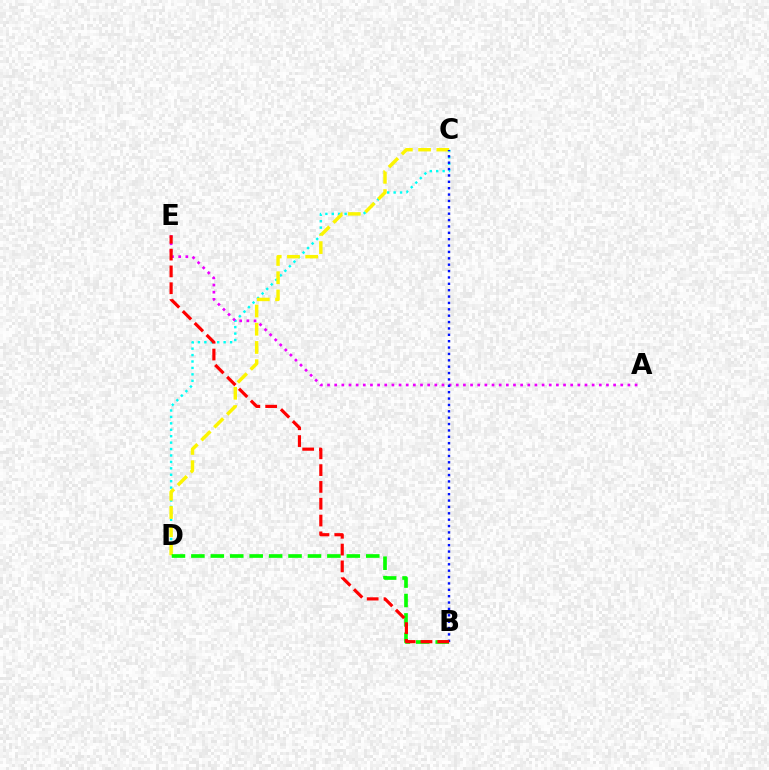{('C', 'D'): [{'color': '#00fff6', 'line_style': 'dotted', 'thickness': 1.75}, {'color': '#fcf500', 'line_style': 'dashed', 'thickness': 2.48}], ('A', 'E'): [{'color': '#ee00ff', 'line_style': 'dotted', 'thickness': 1.94}], ('B', 'D'): [{'color': '#08ff00', 'line_style': 'dashed', 'thickness': 2.64}], ('B', 'C'): [{'color': '#0010ff', 'line_style': 'dotted', 'thickness': 1.73}], ('B', 'E'): [{'color': '#ff0000', 'line_style': 'dashed', 'thickness': 2.28}]}